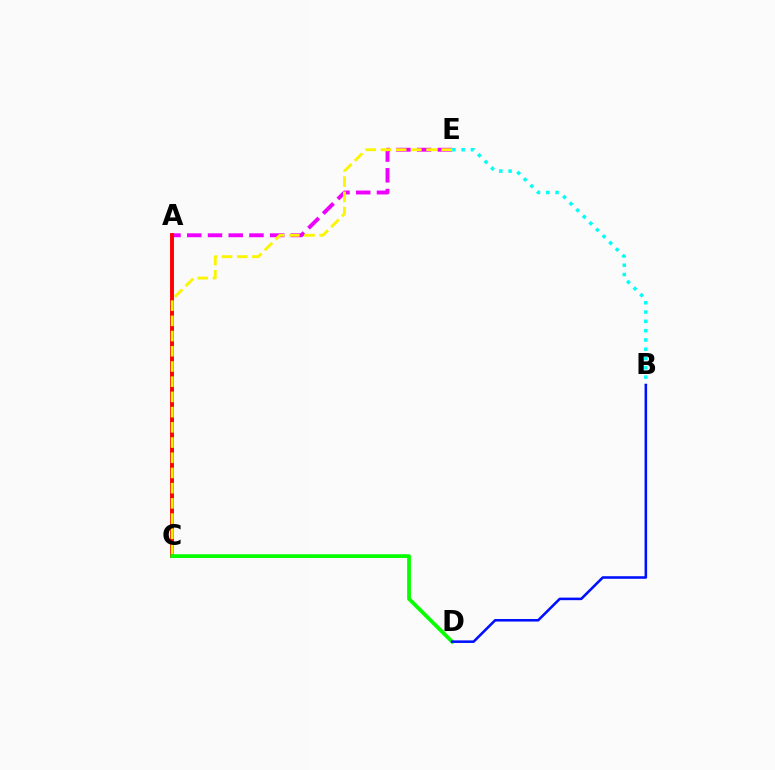{('A', 'E'): [{'color': '#ee00ff', 'line_style': 'dashed', 'thickness': 2.82}], ('B', 'E'): [{'color': '#00fff6', 'line_style': 'dotted', 'thickness': 2.53}], ('A', 'C'): [{'color': '#ff0000', 'line_style': 'solid', 'thickness': 2.81}], ('C', 'E'): [{'color': '#fcf500', 'line_style': 'dashed', 'thickness': 2.07}], ('C', 'D'): [{'color': '#08ff00', 'line_style': 'solid', 'thickness': 2.72}], ('B', 'D'): [{'color': '#0010ff', 'line_style': 'solid', 'thickness': 1.84}]}